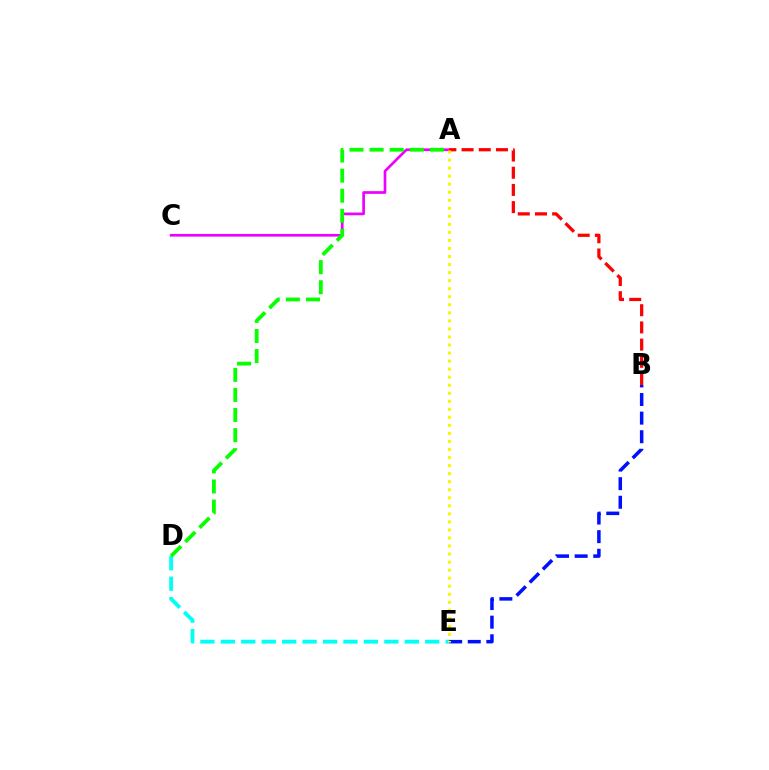{('A', 'C'): [{'color': '#ee00ff', 'line_style': 'solid', 'thickness': 1.94}], ('D', 'E'): [{'color': '#00fff6', 'line_style': 'dashed', 'thickness': 2.78}], ('B', 'E'): [{'color': '#0010ff', 'line_style': 'dashed', 'thickness': 2.53}], ('A', 'B'): [{'color': '#ff0000', 'line_style': 'dashed', 'thickness': 2.34}], ('A', 'E'): [{'color': '#fcf500', 'line_style': 'dotted', 'thickness': 2.18}], ('A', 'D'): [{'color': '#08ff00', 'line_style': 'dashed', 'thickness': 2.73}]}